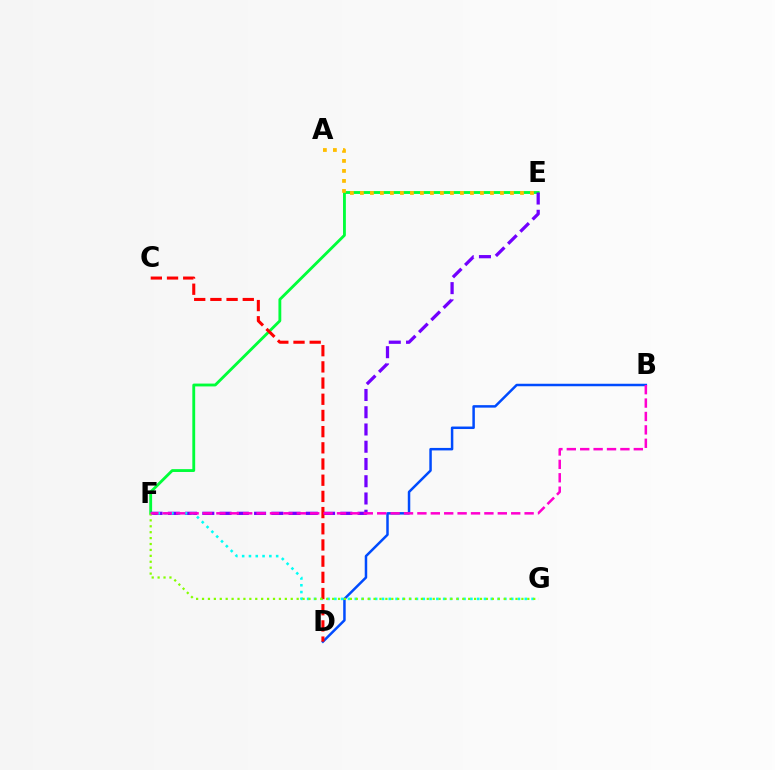{('E', 'F'): [{'color': '#00ff39', 'line_style': 'solid', 'thickness': 2.05}, {'color': '#7200ff', 'line_style': 'dashed', 'thickness': 2.34}], ('B', 'D'): [{'color': '#004bff', 'line_style': 'solid', 'thickness': 1.8}], ('F', 'G'): [{'color': '#00fff6', 'line_style': 'dotted', 'thickness': 1.85}, {'color': '#84ff00', 'line_style': 'dotted', 'thickness': 1.61}], ('C', 'D'): [{'color': '#ff0000', 'line_style': 'dashed', 'thickness': 2.2}], ('A', 'E'): [{'color': '#ffbd00', 'line_style': 'dotted', 'thickness': 2.72}], ('B', 'F'): [{'color': '#ff00cf', 'line_style': 'dashed', 'thickness': 1.82}]}